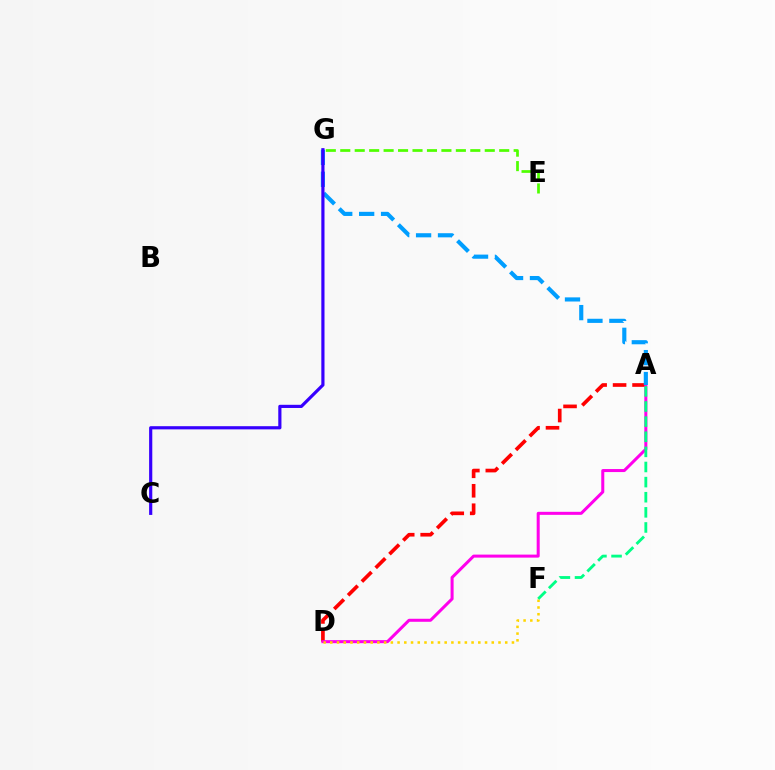{('A', 'D'): [{'color': '#ff0000', 'line_style': 'dashed', 'thickness': 2.64}, {'color': '#ff00ed', 'line_style': 'solid', 'thickness': 2.18}], ('A', 'G'): [{'color': '#009eff', 'line_style': 'dashed', 'thickness': 2.98}], ('D', 'F'): [{'color': '#ffd500', 'line_style': 'dotted', 'thickness': 1.83}], ('E', 'G'): [{'color': '#4fff00', 'line_style': 'dashed', 'thickness': 1.96}], ('A', 'F'): [{'color': '#00ff86', 'line_style': 'dashed', 'thickness': 2.05}], ('C', 'G'): [{'color': '#3700ff', 'line_style': 'solid', 'thickness': 2.29}]}